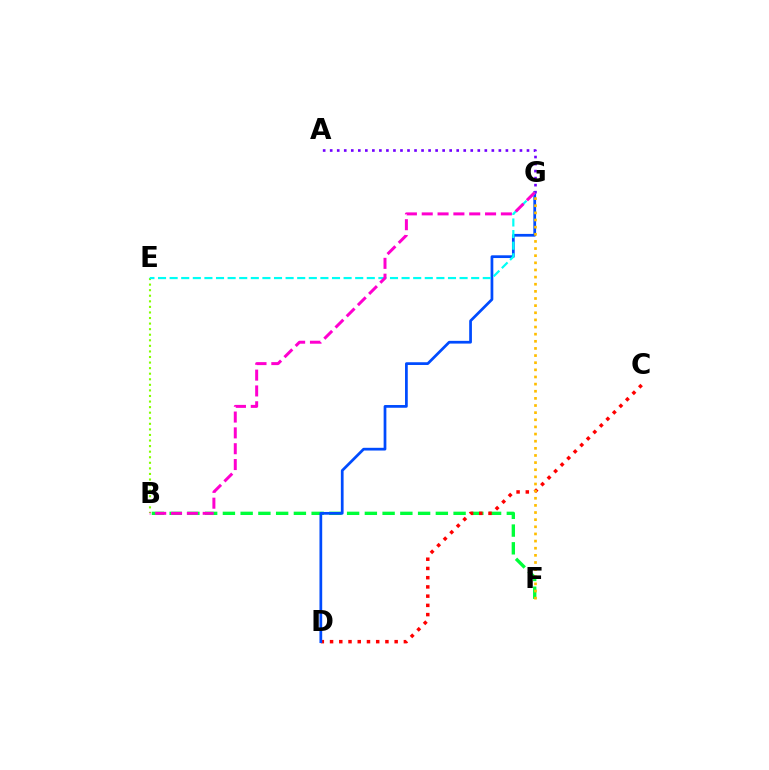{('B', 'F'): [{'color': '#00ff39', 'line_style': 'dashed', 'thickness': 2.41}], ('C', 'D'): [{'color': '#ff0000', 'line_style': 'dotted', 'thickness': 2.51}], ('D', 'G'): [{'color': '#004bff', 'line_style': 'solid', 'thickness': 1.97}], ('B', 'E'): [{'color': '#84ff00', 'line_style': 'dotted', 'thickness': 1.51}], ('F', 'G'): [{'color': '#ffbd00', 'line_style': 'dotted', 'thickness': 1.94}], ('A', 'G'): [{'color': '#7200ff', 'line_style': 'dotted', 'thickness': 1.91}], ('E', 'G'): [{'color': '#00fff6', 'line_style': 'dashed', 'thickness': 1.58}], ('B', 'G'): [{'color': '#ff00cf', 'line_style': 'dashed', 'thickness': 2.15}]}